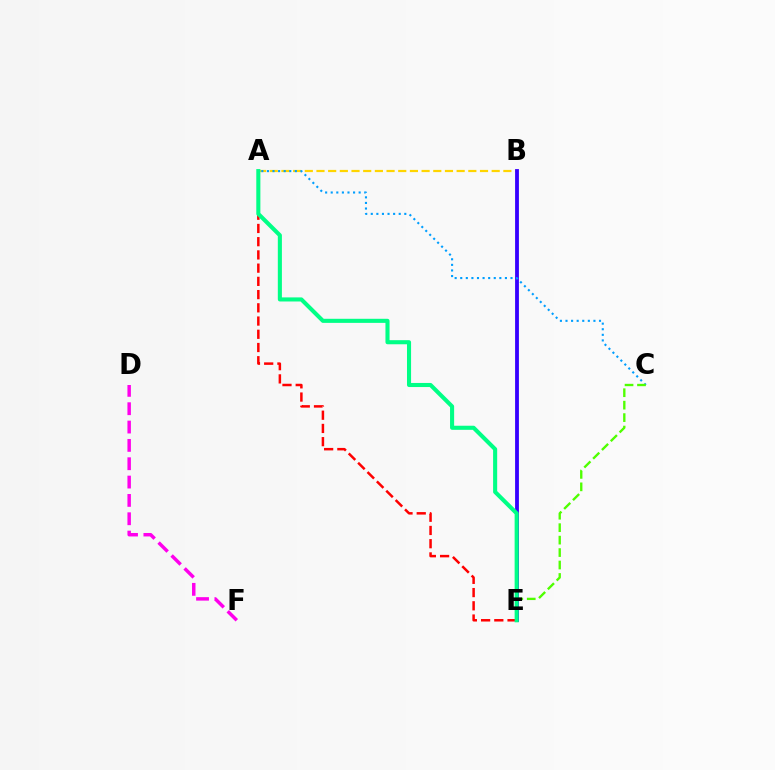{('A', 'B'): [{'color': '#ffd500', 'line_style': 'dashed', 'thickness': 1.59}], ('B', 'E'): [{'color': '#3700ff', 'line_style': 'solid', 'thickness': 2.75}], ('A', 'C'): [{'color': '#009eff', 'line_style': 'dotted', 'thickness': 1.52}], ('C', 'E'): [{'color': '#4fff00', 'line_style': 'dashed', 'thickness': 1.69}], ('A', 'E'): [{'color': '#ff0000', 'line_style': 'dashed', 'thickness': 1.8}, {'color': '#00ff86', 'line_style': 'solid', 'thickness': 2.94}], ('D', 'F'): [{'color': '#ff00ed', 'line_style': 'dashed', 'thickness': 2.49}]}